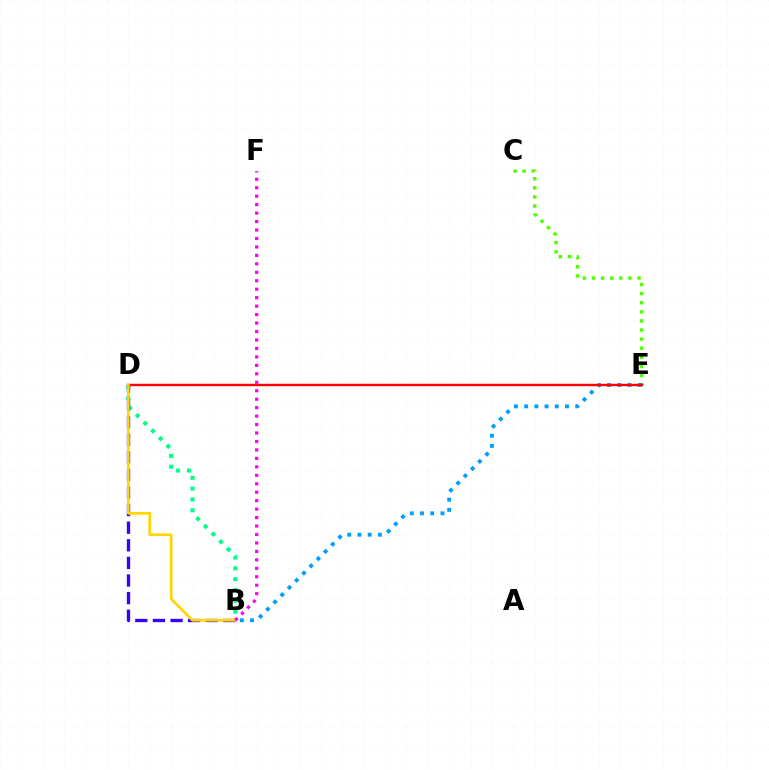{('B', 'D'): [{'color': '#00ff86', 'line_style': 'dotted', 'thickness': 2.94}, {'color': '#3700ff', 'line_style': 'dashed', 'thickness': 2.39}, {'color': '#ffd500', 'line_style': 'solid', 'thickness': 1.95}], ('C', 'E'): [{'color': '#4fff00', 'line_style': 'dotted', 'thickness': 2.47}], ('B', 'E'): [{'color': '#009eff', 'line_style': 'dotted', 'thickness': 2.77}], ('D', 'E'): [{'color': '#ff0000', 'line_style': 'solid', 'thickness': 1.75}], ('B', 'F'): [{'color': '#ff00ed', 'line_style': 'dotted', 'thickness': 2.3}]}